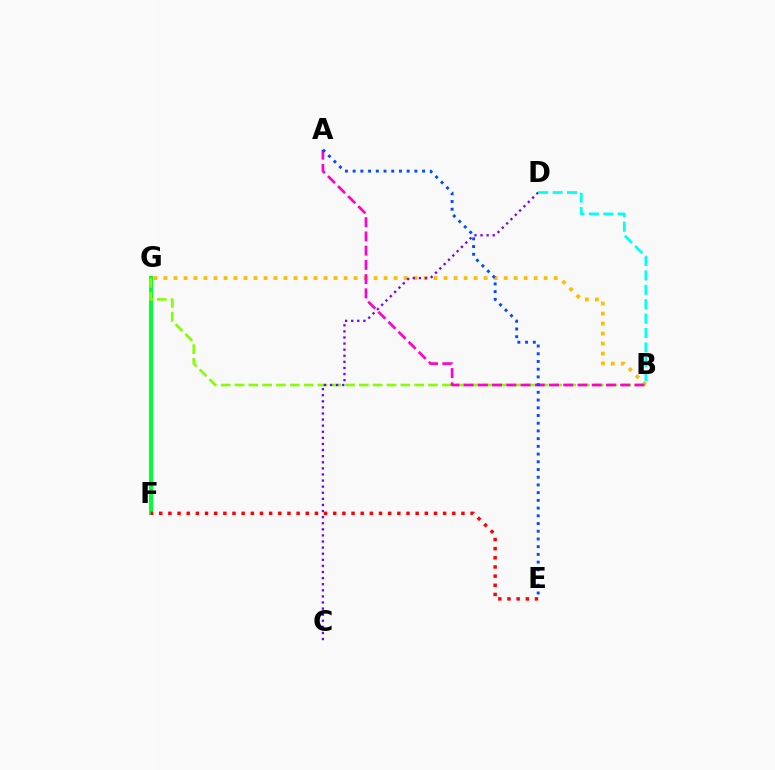{('B', 'G'): [{'color': '#ffbd00', 'line_style': 'dotted', 'thickness': 2.72}, {'color': '#84ff00', 'line_style': 'dashed', 'thickness': 1.88}], ('F', 'G'): [{'color': '#00ff39', 'line_style': 'solid', 'thickness': 2.89}], ('E', 'F'): [{'color': '#ff0000', 'line_style': 'dotted', 'thickness': 2.49}], ('C', 'D'): [{'color': '#7200ff', 'line_style': 'dotted', 'thickness': 1.66}], ('B', 'D'): [{'color': '#00fff6', 'line_style': 'dashed', 'thickness': 1.96}], ('A', 'B'): [{'color': '#ff00cf', 'line_style': 'dashed', 'thickness': 1.93}], ('A', 'E'): [{'color': '#004bff', 'line_style': 'dotted', 'thickness': 2.1}]}